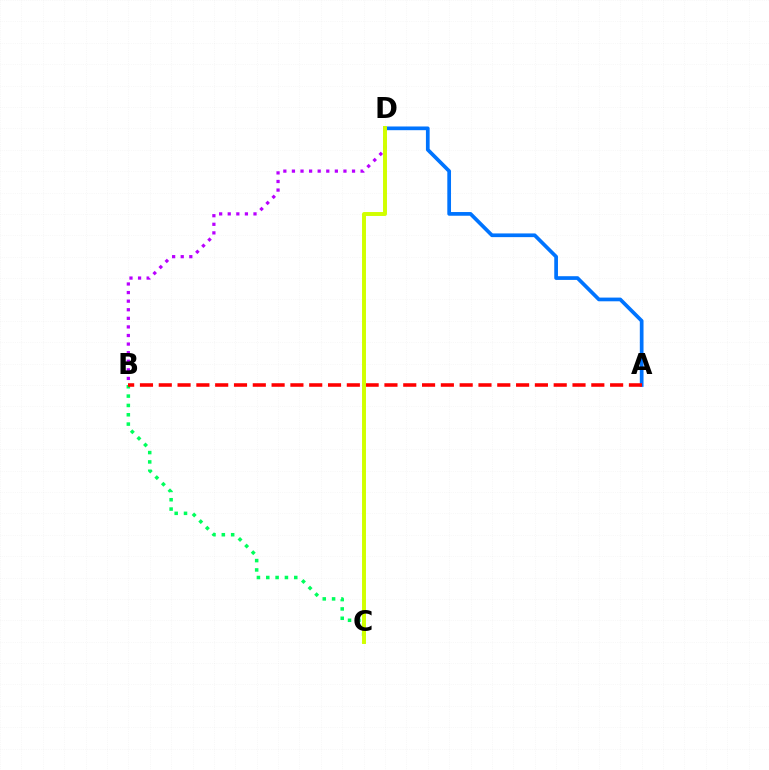{('B', 'C'): [{'color': '#00ff5c', 'line_style': 'dotted', 'thickness': 2.54}], ('A', 'D'): [{'color': '#0074ff', 'line_style': 'solid', 'thickness': 2.67}], ('A', 'B'): [{'color': '#ff0000', 'line_style': 'dashed', 'thickness': 2.55}], ('B', 'D'): [{'color': '#b900ff', 'line_style': 'dotted', 'thickness': 2.33}], ('C', 'D'): [{'color': '#d1ff00', 'line_style': 'solid', 'thickness': 2.84}]}